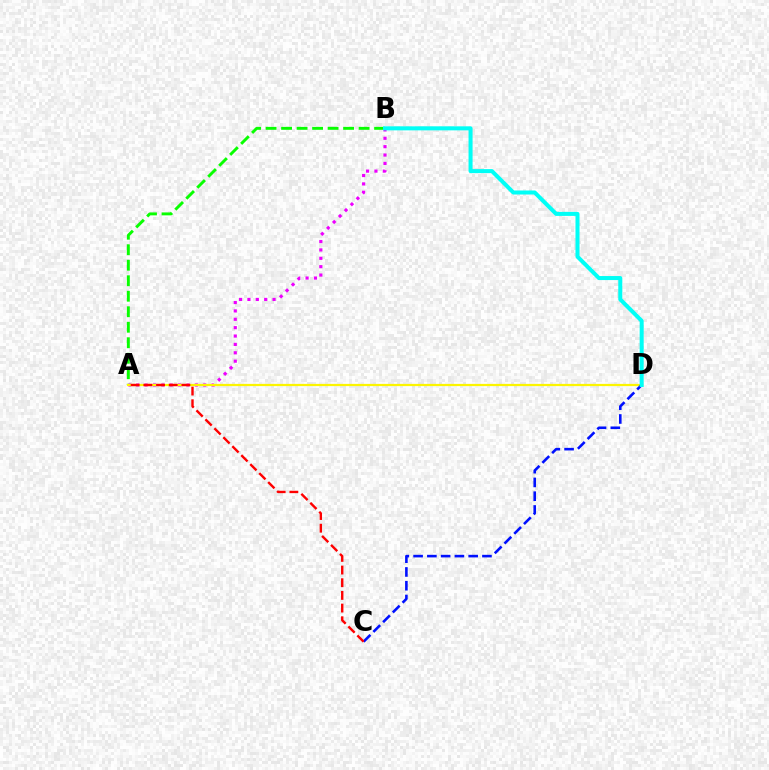{('A', 'B'): [{'color': '#ee00ff', 'line_style': 'dotted', 'thickness': 2.28}, {'color': '#08ff00', 'line_style': 'dashed', 'thickness': 2.11}], ('A', 'D'): [{'color': '#fcf500', 'line_style': 'solid', 'thickness': 1.6}], ('C', 'D'): [{'color': '#0010ff', 'line_style': 'dashed', 'thickness': 1.87}], ('B', 'D'): [{'color': '#00fff6', 'line_style': 'solid', 'thickness': 2.9}], ('A', 'C'): [{'color': '#ff0000', 'line_style': 'dashed', 'thickness': 1.72}]}